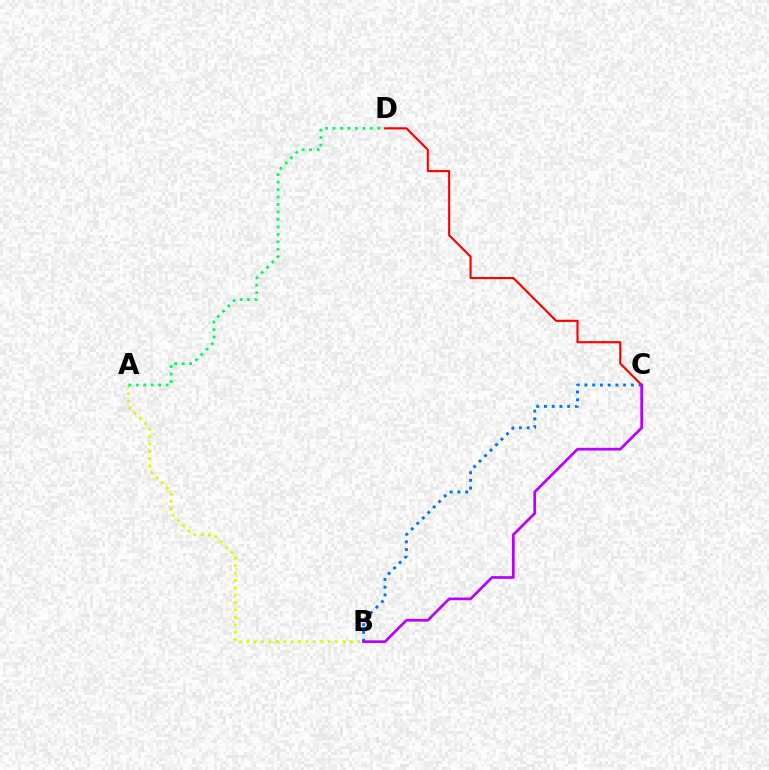{('C', 'D'): [{'color': '#ff0000', 'line_style': 'solid', 'thickness': 1.54}], ('A', 'B'): [{'color': '#d1ff00', 'line_style': 'dotted', 'thickness': 2.01}], ('A', 'D'): [{'color': '#00ff5c', 'line_style': 'dotted', 'thickness': 2.03}], ('B', 'C'): [{'color': '#0074ff', 'line_style': 'dotted', 'thickness': 2.1}, {'color': '#b900ff', 'line_style': 'solid', 'thickness': 1.95}]}